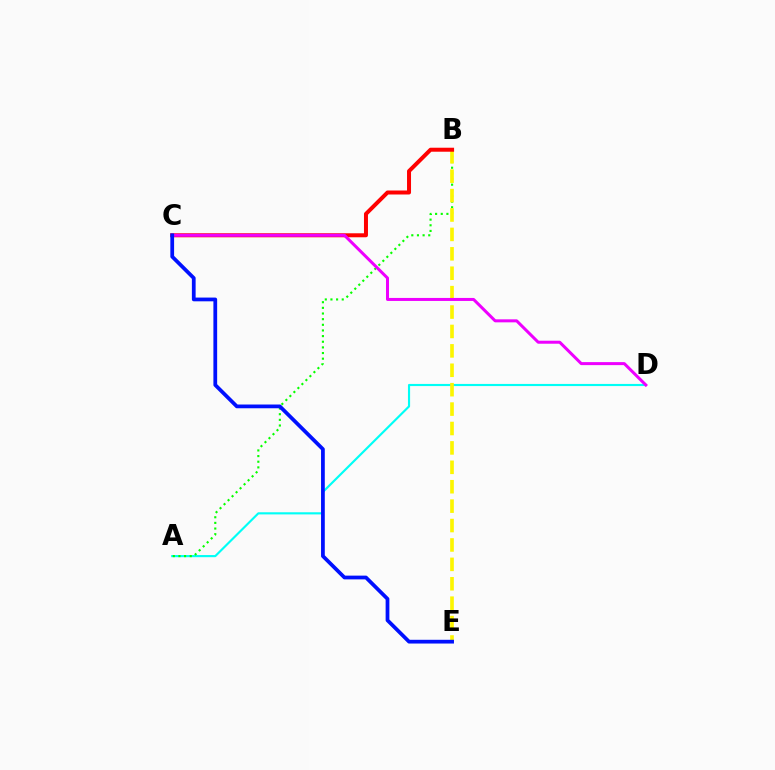{('A', 'D'): [{'color': '#00fff6', 'line_style': 'solid', 'thickness': 1.54}], ('A', 'B'): [{'color': '#08ff00', 'line_style': 'dotted', 'thickness': 1.53}], ('B', 'E'): [{'color': '#fcf500', 'line_style': 'dashed', 'thickness': 2.64}], ('B', 'C'): [{'color': '#ff0000', 'line_style': 'solid', 'thickness': 2.88}], ('C', 'D'): [{'color': '#ee00ff', 'line_style': 'solid', 'thickness': 2.17}], ('C', 'E'): [{'color': '#0010ff', 'line_style': 'solid', 'thickness': 2.7}]}